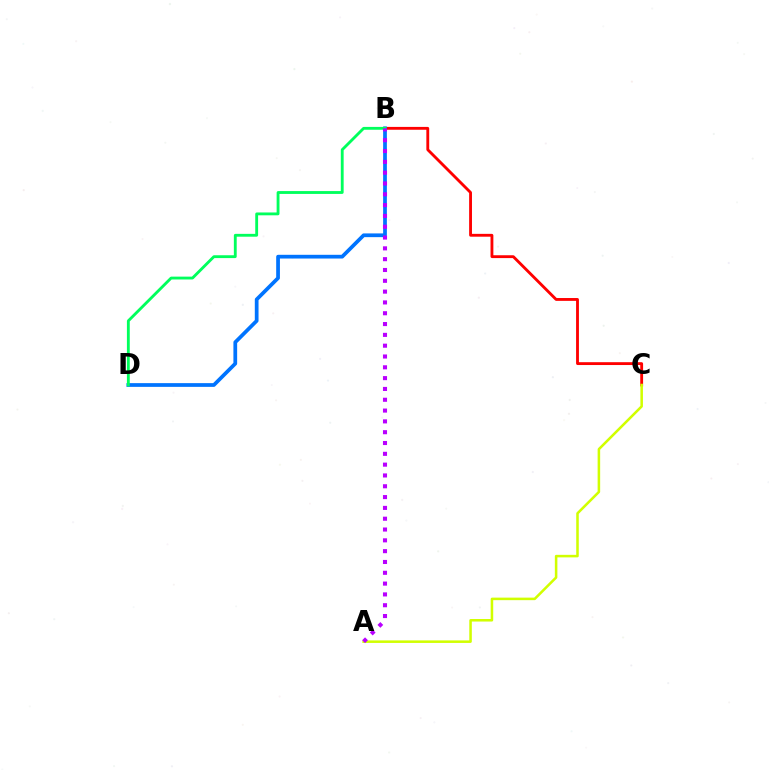{('B', 'C'): [{'color': '#ff0000', 'line_style': 'solid', 'thickness': 2.05}], ('B', 'D'): [{'color': '#0074ff', 'line_style': 'solid', 'thickness': 2.69}, {'color': '#00ff5c', 'line_style': 'solid', 'thickness': 2.05}], ('A', 'C'): [{'color': '#d1ff00', 'line_style': 'solid', 'thickness': 1.83}], ('A', 'B'): [{'color': '#b900ff', 'line_style': 'dotted', 'thickness': 2.94}]}